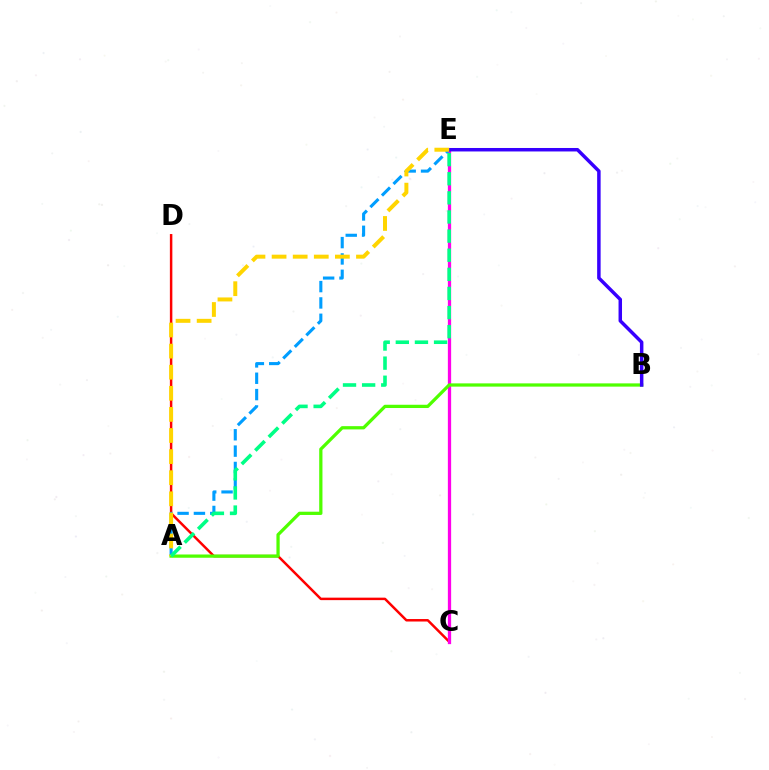{('C', 'D'): [{'color': '#ff0000', 'line_style': 'solid', 'thickness': 1.79}], ('C', 'E'): [{'color': '#ff00ed', 'line_style': 'solid', 'thickness': 2.36}], ('A', 'E'): [{'color': '#009eff', 'line_style': 'dashed', 'thickness': 2.22}, {'color': '#ffd500', 'line_style': 'dashed', 'thickness': 2.87}, {'color': '#00ff86', 'line_style': 'dashed', 'thickness': 2.6}], ('A', 'B'): [{'color': '#4fff00', 'line_style': 'solid', 'thickness': 2.34}], ('B', 'E'): [{'color': '#3700ff', 'line_style': 'solid', 'thickness': 2.5}]}